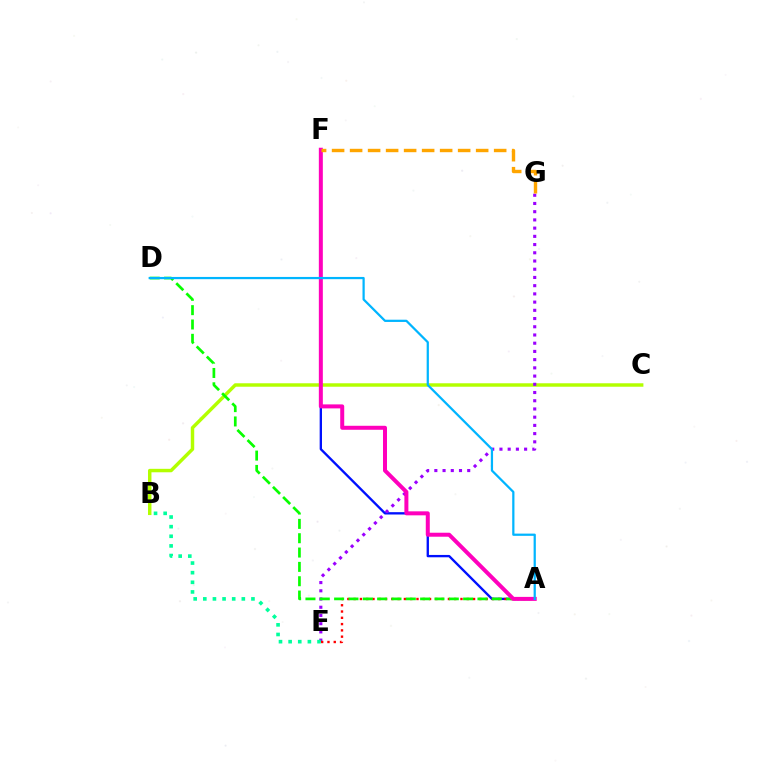{('A', 'F'): [{'color': '#0010ff', 'line_style': 'solid', 'thickness': 1.69}, {'color': '#ff00bd', 'line_style': 'solid', 'thickness': 2.88}], ('B', 'C'): [{'color': '#b3ff00', 'line_style': 'solid', 'thickness': 2.49}], ('E', 'G'): [{'color': '#9b00ff', 'line_style': 'dotted', 'thickness': 2.23}], ('A', 'E'): [{'color': '#ff0000', 'line_style': 'dotted', 'thickness': 1.71}], ('A', 'D'): [{'color': '#08ff00', 'line_style': 'dashed', 'thickness': 1.95}, {'color': '#00b5ff', 'line_style': 'solid', 'thickness': 1.61}], ('F', 'G'): [{'color': '#ffa500', 'line_style': 'dashed', 'thickness': 2.45}], ('B', 'E'): [{'color': '#00ff9d', 'line_style': 'dotted', 'thickness': 2.62}]}